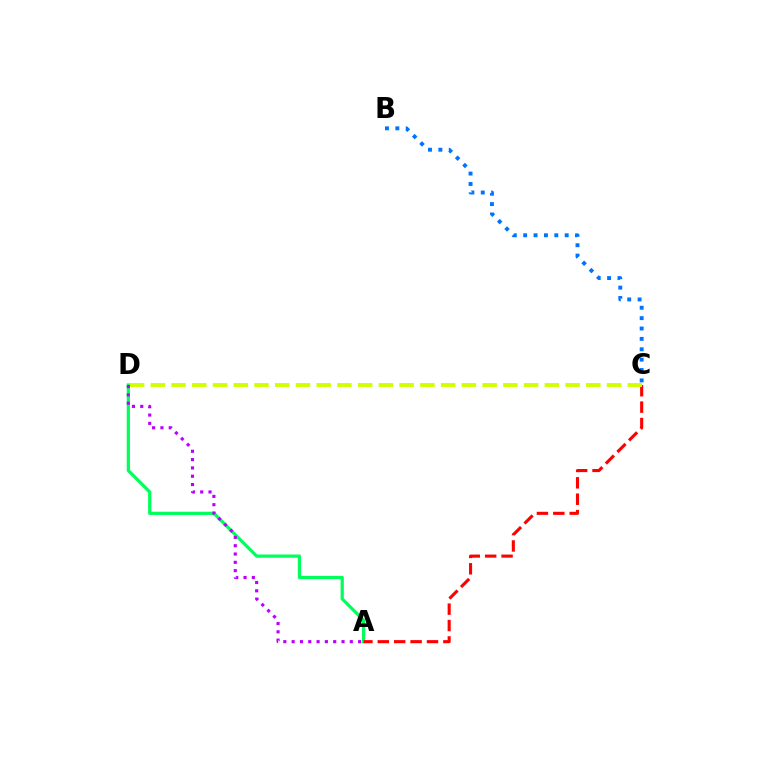{('A', 'D'): [{'color': '#00ff5c', 'line_style': 'solid', 'thickness': 2.33}, {'color': '#b900ff', 'line_style': 'dotted', 'thickness': 2.26}], ('A', 'C'): [{'color': '#ff0000', 'line_style': 'dashed', 'thickness': 2.23}], ('C', 'D'): [{'color': '#d1ff00', 'line_style': 'dashed', 'thickness': 2.82}], ('B', 'C'): [{'color': '#0074ff', 'line_style': 'dotted', 'thickness': 2.82}]}